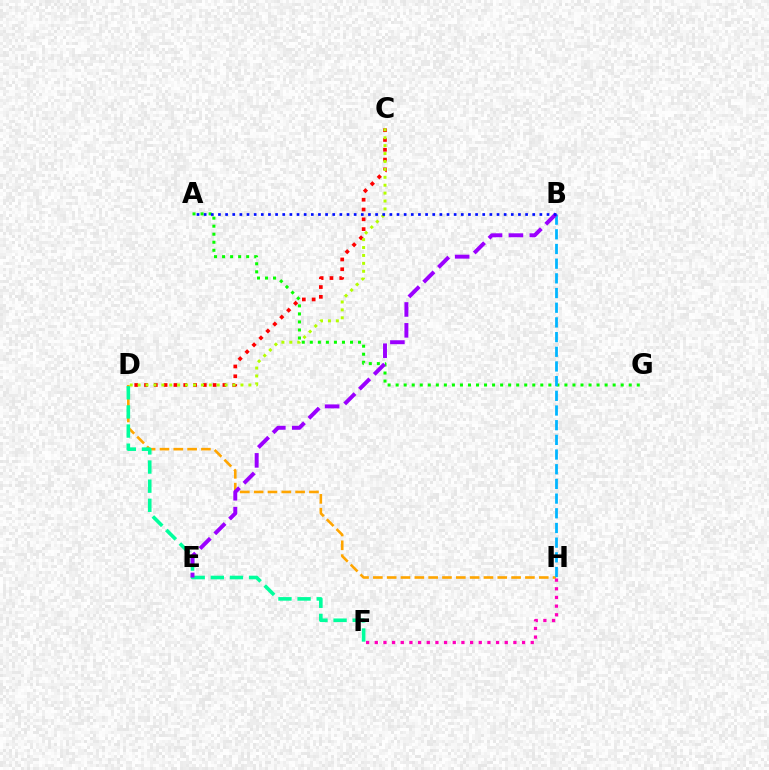{('A', 'G'): [{'color': '#08ff00', 'line_style': 'dotted', 'thickness': 2.18}], ('D', 'H'): [{'color': '#ffa500', 'line_style': 'dashed', 'thickness': 1.88}], ('B', 'H'): [{'color': '#00b5ff', 'line_style': 'dashed', 'thickness': 1.99}], ('D', 'F'): [{'color': '#00ff9d', 'line_style': 'dashed', 'thickness': 2.6}], ('C', 'D'): [{'color': '#ff0000', 'line_style': 'dotted', 'thickness': 2.66}, {'color': '#b3ff00', 'line_style': 'dotted', 'thickness': 2.15}], ('B', 'E'): [{'color': '#9b00ff', 'line_style': 'dashed', 'thickness': 2.84}], ('F', 'H'): [{'color': '#ff00bd', 'line_style': 'dotted', 'thickness': 2.35}], ('A', 'B'): [{'color': '#0010ff', 'line_style': 'dotted', 'thickness': 1.94}]}